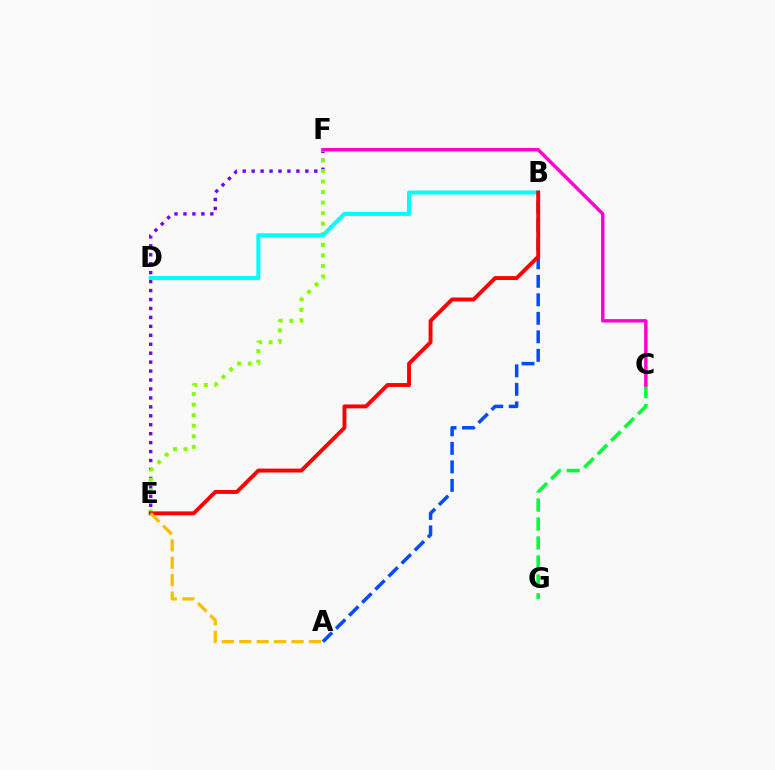{('A', 'B'): [{'color': '#004bff', 'line_style': 'dashed', 'thickness': 2.51}], ('E', 'F'): [{'color': '#7200ff', 'line_style': 'dotted', 'thickness': 2.43}, {'color': '#84ff00', 'line_style': 'dotted', 'thickness': 2.87}], ('C', 'G'): [{'color': '#00ff39', 'line_style': 'dashed', 'thickness': 2.58}], ('B', 'D'): [{'color': '#00fff6', 'line_style': 'solid', 'thickness': 2.91}], ('B', 'E'): [{'color': '#ff0000', 'line_style': 'solid', 'thickness': 2.81}], ('A', 'E'): [{'color': '#ffbd00', 'line_style': 'dashed', 'thickness': 2.37}], ('C', 'F'): [{'color': '#ff00cf', 'line_style': 'solid', 'thickness': 2.47}]}